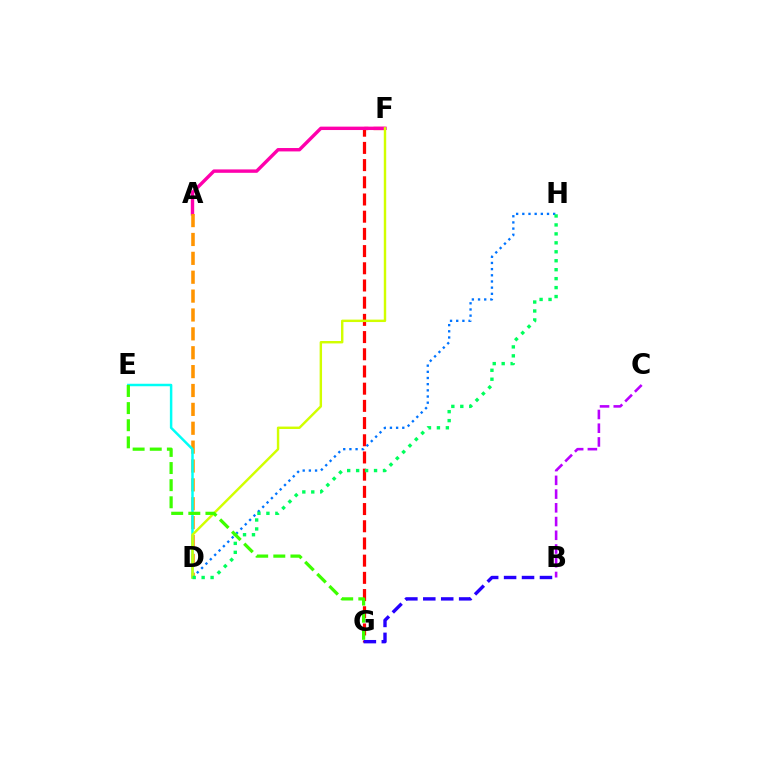{('F', 'G'): [{'color': '#ff0000', 'line_style': 'dashed', 'thickness': 2.34}], ('A', 'F'): [{'color': '#ff00ac', 'line_style': 'solid', 'thickness': 2.45}], ('A', 'D'): [{'color': '#ff9400', 'line_style': 'dashed', 'thickness': 2.56}], ('D', 'H'): [{'color': '#0074ff', 'line_style': 'dotted', 'thickness': 1.68}, {'color': '#00ff5c', 'line_style': 'dotted', 'thickness': 2.43}], ('B', 'C'): [{'color': '#b900ff', 'line_style': 'dashed', 'thickness': 1.87}], ('D', 'E'): [{'color': '#00fff6', 'line_style': 'solid', 'thickness': 1.79}], ('D', 'F'): [{'color': '#d1ff00', 'line_style': 'solid', 'thickness': 1.75}], ('B', 'G'): [{'color': '#2500ff', 'line_style': 'dashed', 'thickness': 2.44}], ('E', 'G'): [{'color': '#3dff00', 'line_style': 'dashed', 'thickness': 2.33}]}